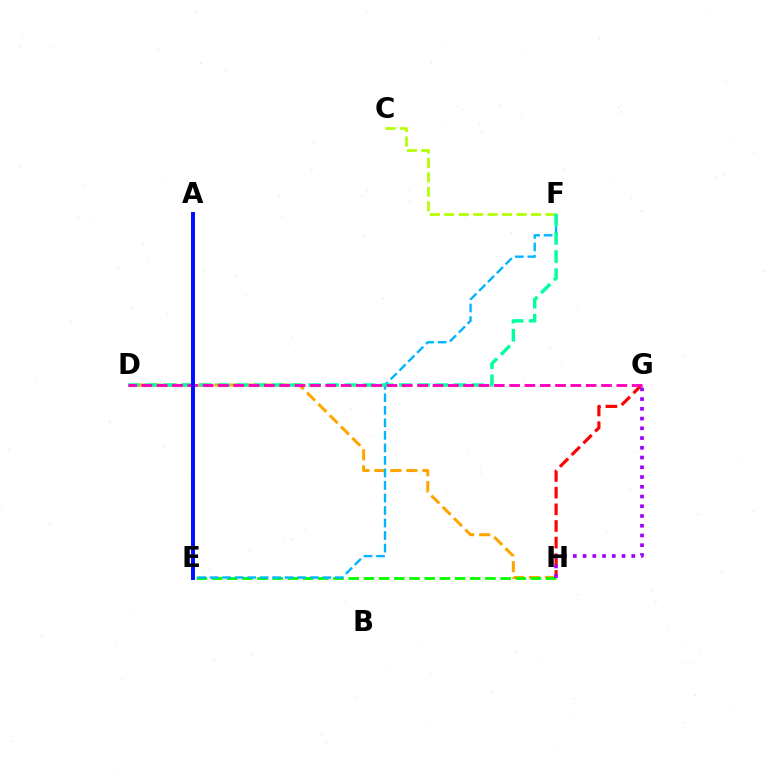{('D', 'H'): [{'color': '#ffa500', 'line_style': 'dashed', 'thickness': 2.17}], ('G', 'H'): [{'color': '#ff0000', 'line_style': 'dashed', 'thickness': 2.26}, {'color': '#9b00ff', 'line_style': 'dotted', 'thickness': 2.65}], ('E', 'H'): [{'color': '#08ff00', 'line_style': 'dashed', 'thickness': 2.06}], ('C', 'F'): [{'color': '#b3ff00', 'line_style': 'dashed', 'thickness': 1.97}], ('E', 'F'): [{'color': '#00b5ff', 'line_style': 'dashed', 'thickness': 1.7}], ('D', 'F'): [{'color': '#00ff9d', 'line_style': 'dashed', 'thickness': 2.47}], ('D', 'G'): [{'color': '#ff00bd', 'line_style': 'dashed', 'thickness': 2.08}], ('A', 'E'): [{'color': '#0010ff', 'line_style': 'solid', 'thickness': 2.85}]}